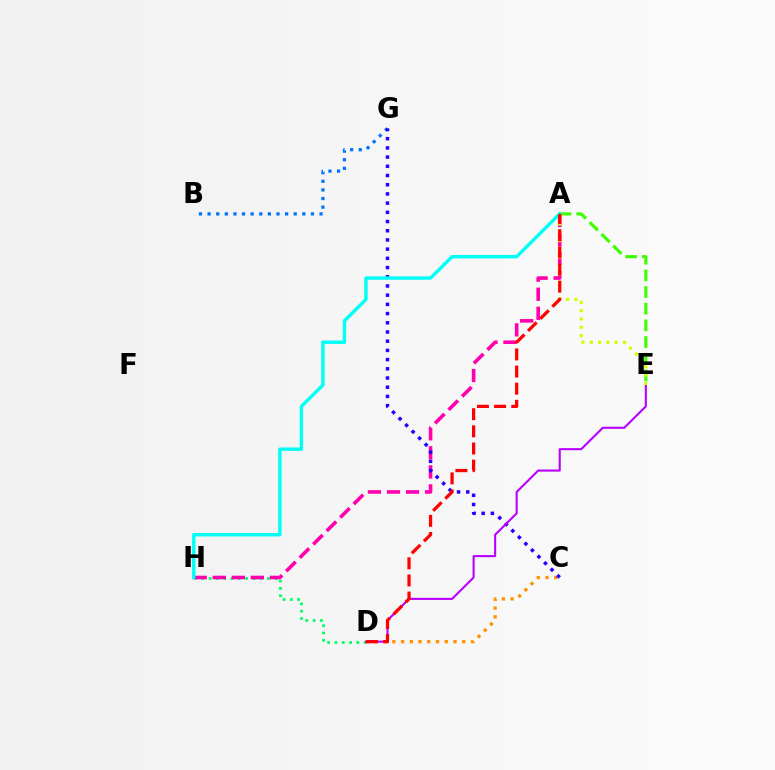{('D', 'H'): [{'color': '#00ff5c', 'line_style': 'dotted', 'thickness': 1.98}], ('A', 'H'): [{'color': '#ff00ac', 'line_style': 'dashed', 'thickness': 2.59}, {'color': '#00fff6', 'line_style': 'solid', 'thickness': 2.45}], ('C', 'D'): [{'color': '#ff9400', 'line_style': 'dotted', 'thickness': 2.37}], ('A', 'E'): [{'color': '#3dff00', 'line_style': 'dashed', 'thickness': 2.26}, {'color': '#d1ff00', 'line_style': 'dotted', 'thickness': 2.26}], ('B', 'G'): [{'color': '#0074ff', 'line_style': 'dotted', 'thickness': 2.34}], ('C', 'G'): [{'color': '#2500ff', 'line_style': 'dotted', 'thickness': 2.5}], ('D', 'E'): [{'color': '#b900ff', 'line_style': 'solid', 'thickness': 1.51}], ('A', 'D'): [{'color': '#ff0000', 'line_style': 'dashed', 'thickness': 2.33}]}